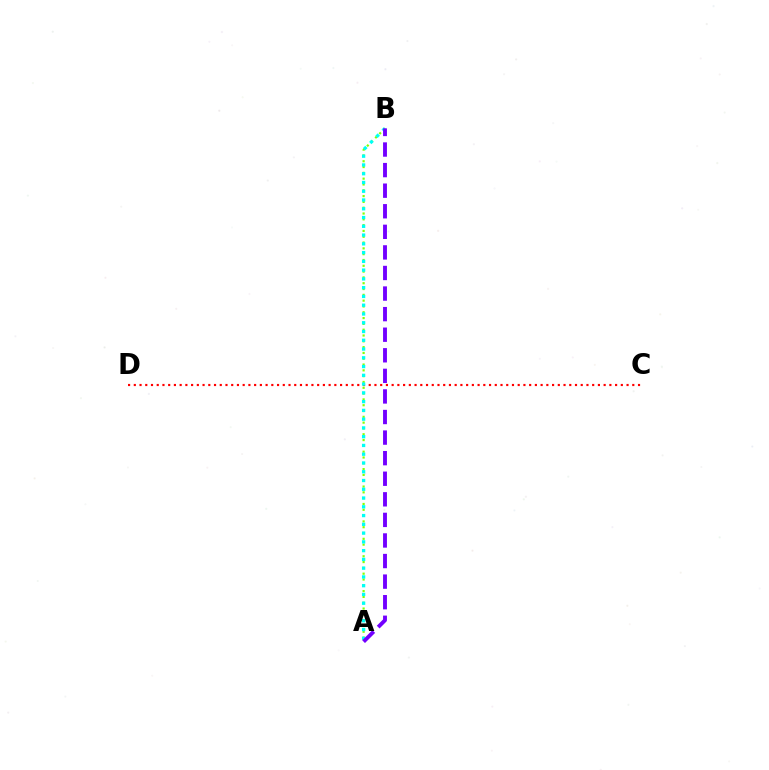{('A', 'B'): [{'color': '#84ff00', 'line_style': 'dotted', 'thickness': 1.58}, {'color': '#00fff6', 'line_style': 'dotted', 'thickness': 2.38}, {'color': '#7200ff', 'line_style': 'dashed', 'thickness': 2.8}], ('C', 'D'): [{'color': '#ff0000', 'line_style': 'dotted', 'thickness': 1.56}]}